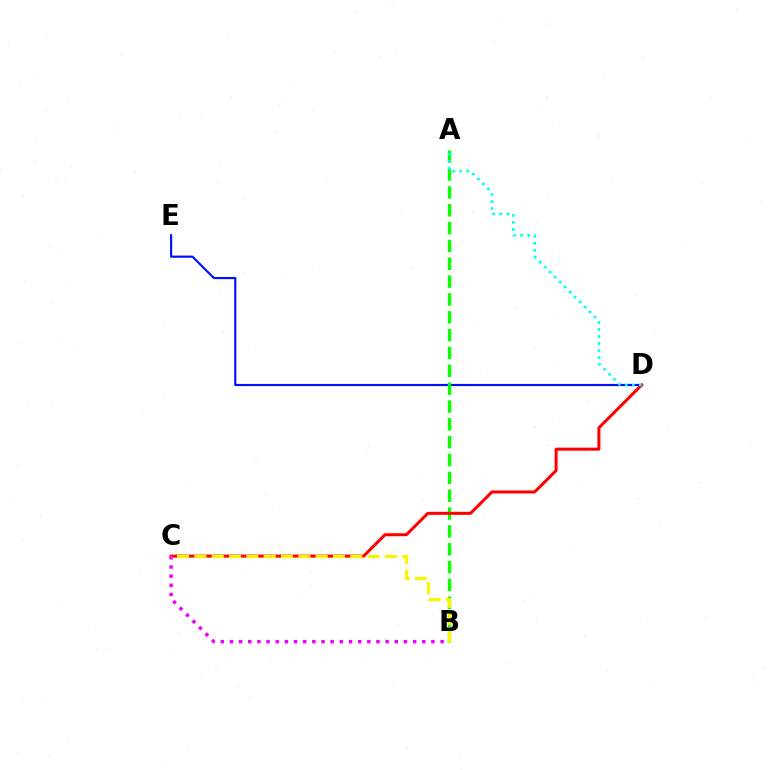{('D', 'E'): [{'color': '#0010ff', 'line_style': 'solid', 'thickness': 1.56}], ('A', 'B'): [{'color': '#08ff00', 'line_style': 'dashed', 'thickness': 2.42}], ('C', 'D'): [{'color': '#ff0000', 'line_style': 'solid', 'thickness': 2.17}], ('A', 'D'): [{'color': '#00fff6', 'line_style': 'dotted', 'thickness': 1.91}], ('B', 'C'): [{'color': '#ee00ff', 'line_style': 'dotted', 'thickness': 2.49}, {'color': '#fcf500', 'line_style': 'dashed', 'thickness': 2.35}]}